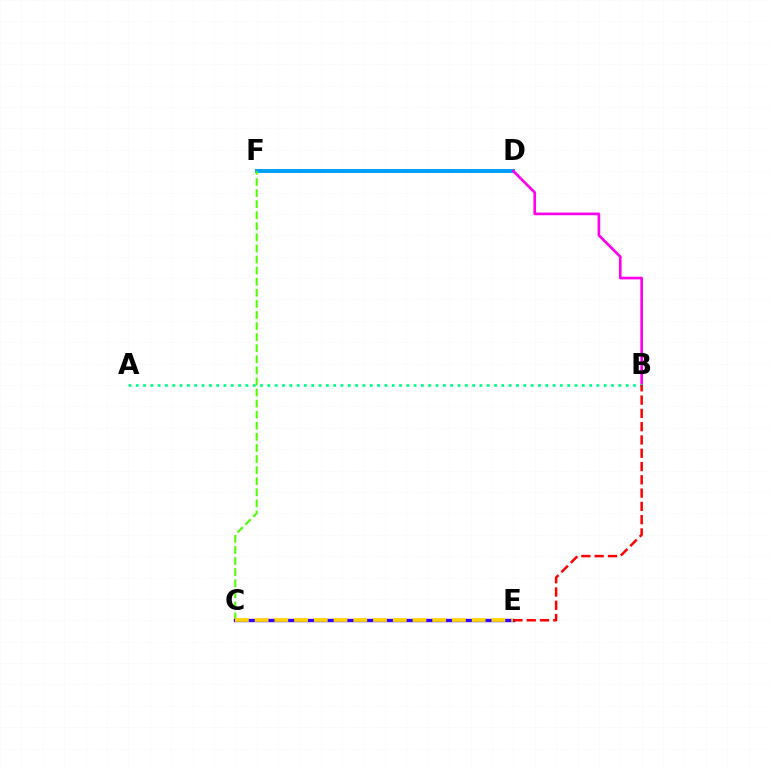{('D', 'F'): [{'color': '#009eff', 'line_style': 'solid', 'thickness': 2.81}], ('B', 'D'): [{'color': '#ff00ed', 'line_style': 'solid', 'thickness': 1.91}], ('A', 'B'): [{'color': '#00ff86', 'line_style': 'dotted', 'thickness': 1.99}], ('C', 'F'): [{'color': '#4fff00', 'line_style': 'dashed', 'thickness': 1.51}], ('C', 'E'): [{'color': '#3700ff', 'line_style': 'solid', 'thickness': 2.44}, {'color': '#ffd500', 'line_style': 'dashed', 'thickness': 2.68}], ('B', 'E'): [{'color': '#ff0000', 'line_style': 'dashed', 'thickness': 1.8}]}